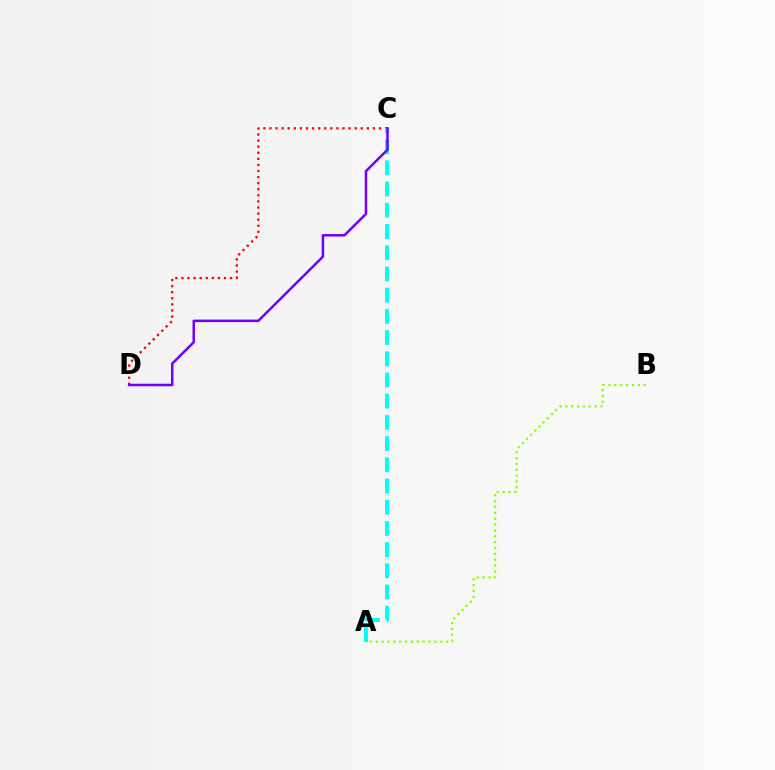{('C', 'D'): [{'color': '#ff0000', 'line_style': 'dotted', 'thickness': 1.65}, {'color': '#7200ff', 'line_style': 'solid', 'thickness': 1.8}], ('A', 'B'): [{'color': '#84ff00', 'line_style': 'dotted', 'thickness': 1.59}], ('A', 'C'): [{'color': '#00fff6', 'line_style': 'dashed', 'thickness': 2.88}]}